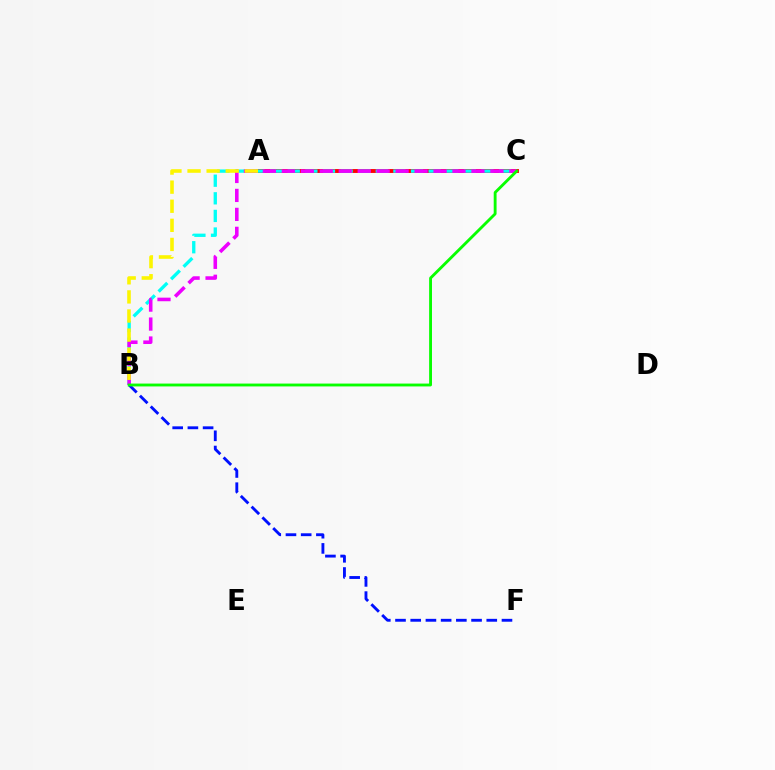{('A', 'C'): [{'color': '#ff0000', 'line_style': 'solid', 'thickness': 2.8}], ('B', 'F'): [{'color': '#0010ff', 'line_style': 'dashed', 'thickness': 2.07}], ('B', 'C'): [{'color': '#00fff6', 'line_style': 'dashed', 'thickness': 2.39}, {'color': '#ee00ff', 'line_style': 'dashed', 'thickness': 2.58}, {'color': '#08ff00', 'line_style': 'solid', 'thickness': 2.06}], ('A', 'B'): [{'color': '#fcf500', 'line_style': 'dashed', 'thickness': 2.59}]}